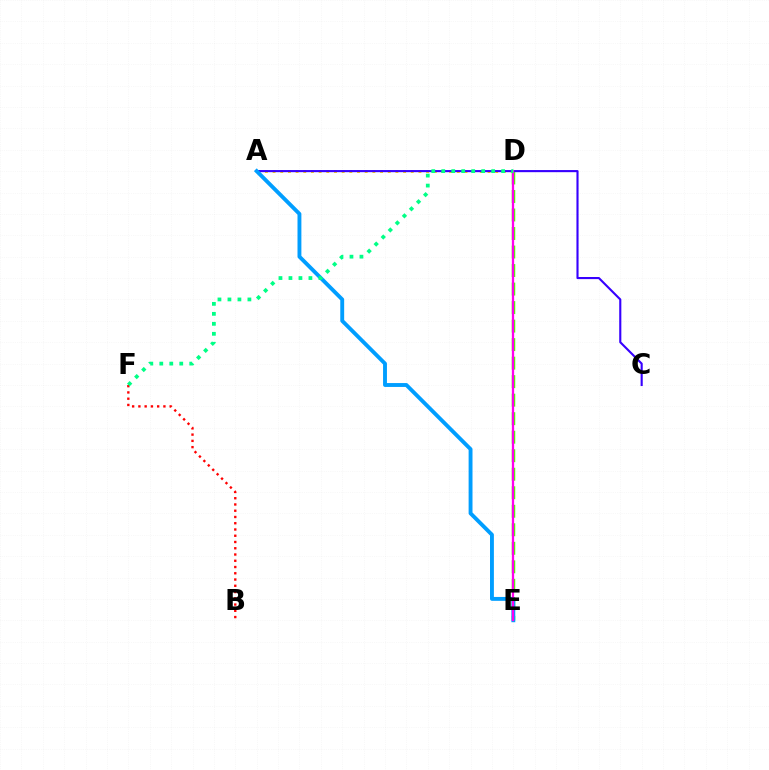{('A', 'D'): [{'color': '#ffd500', 'line_style': 'dotted', 'thickness': 2.09}], ('D', 'E'): [{'color': '#4fff00', 'line_style': 'dashed', 'thickness': 2.52}, {'color': '#ff00ed', 'line_style': 'solid', 'thickness': 1.64}], ('B', 'F'): [{'color': '#ff0000', 'line_style': 'dotted', 'thickness': 1.7}], ('A', 'C'): [{'color': '#3700ff', 'line_style': 'solid', 'thickness': 1.52}], ('A', 'E'): [{'color': '#009eff', 'line_style': 'solid', 'thickness': 2.8}], ('D', 'F'): [{'color': '#00ff86', 'line_style': 'dotted', 'thickness': 2.71}]}